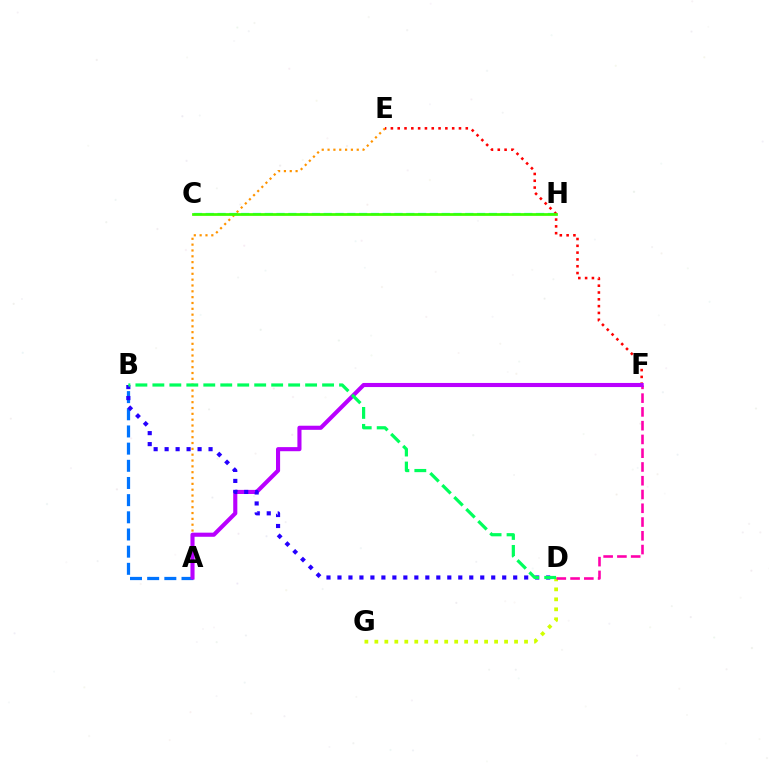{('C', 'H'): [{'color': '#00fff6', 'line_style': 'dashed', 'thickness': 1.6}, {'color': '#3dff00', 'line_style': 'solid', 'thickness': 1.97}], ('A', 'B'): [{'color': '#0074ff', 'line_style': 'dashed', 'thickness': 2.33}], ('D', 'G'): [{'color': '#d1ff00', 'line_style': 'dotted', 'thickness': 2.71}], ('D', 'F'): [{'color': '#ff00ac', 'line_style': 'dashed', 'thickness': 1.87}], ('A', 'E'): [{'color': '#ff9400', 'line_style': 'dotted', 'thickness': 1.59}], ('E', 'F'): [{'color': '#ff0000', 'line_style': 'dotted', 'thickness': 1.85}], ('A', 'F'): [{'color': '#b900ff', 'line_style': 'solid', 'thickness': 2.95}], ('B', 'D'): [{'color': '#2500ff', 'line_style': 'dotted', 'thickness': 2.98}, {'color': '#00ff5c', 'line_style': 'dashed', 'thickness': 2.31}]}